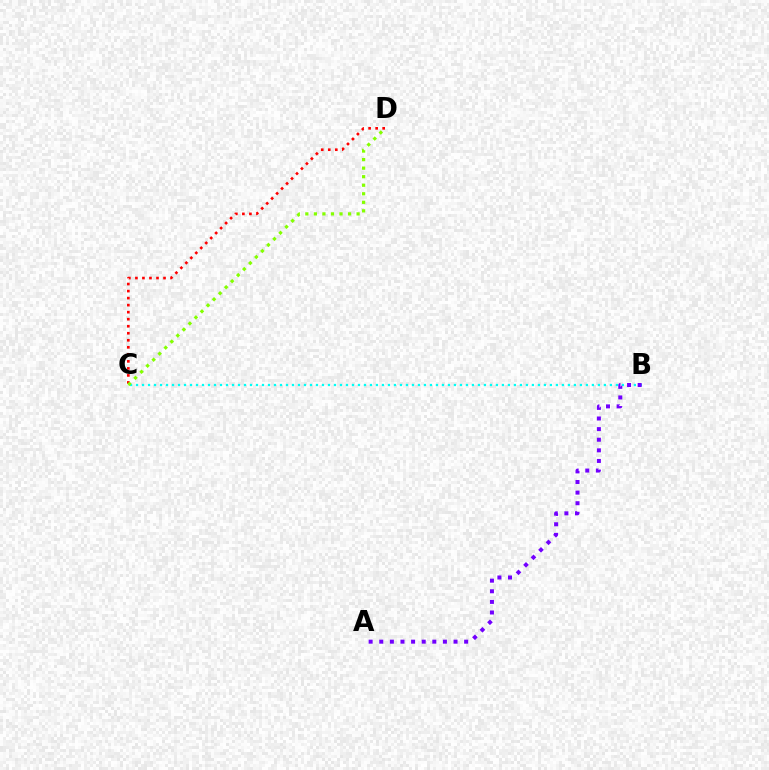{('B', 'C'): [{'color': '#00fff6', 'line_style': 'dotted', 'thickness': 1.63}], ('A', 'B'): [{'color': '#7200ff', 'line_style': 'dotted', 'thickness': 2.88}], ('C', 'D'): [{'color': '#ff0000', 'line_style': 'dotted', 'thickness': 1.91}, {'color': '#84ff00', 'line_style': 'dotted', 'thickness': 2.32}]}